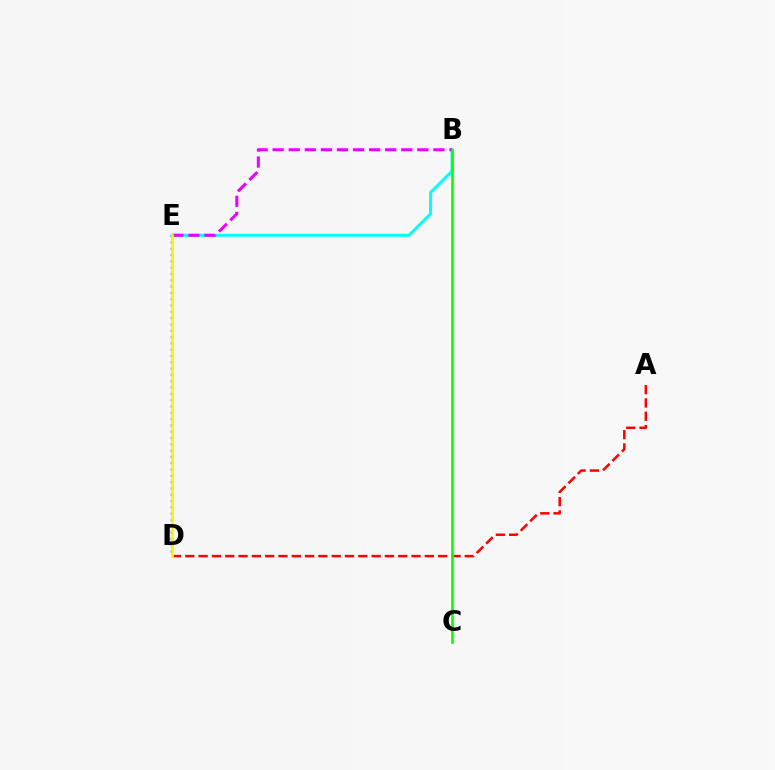{('B', 'E'): [{'color': '#00fff6', 'line_style': 'solid', 'thickness': 2.15}, {'color': '#ee00ff', 'line_style': 'dashed', 'thickness': 2.18}], ('A', 'D'): [{'color': '#ff0000', 'line_style': 'dashed', 'thickness': 1.81}], ('D', 'E'): [{'color': '#0010ff', 'line_style': 'dotted', 'thickness': 1.71}, {'color': '#fcf500', 'line_style': 'solid', 'thickness': 1.99}], ('B', 'C'): [{'color': '#08ff00', 'line_style': 'solid', 'thickness': 1.89}]}